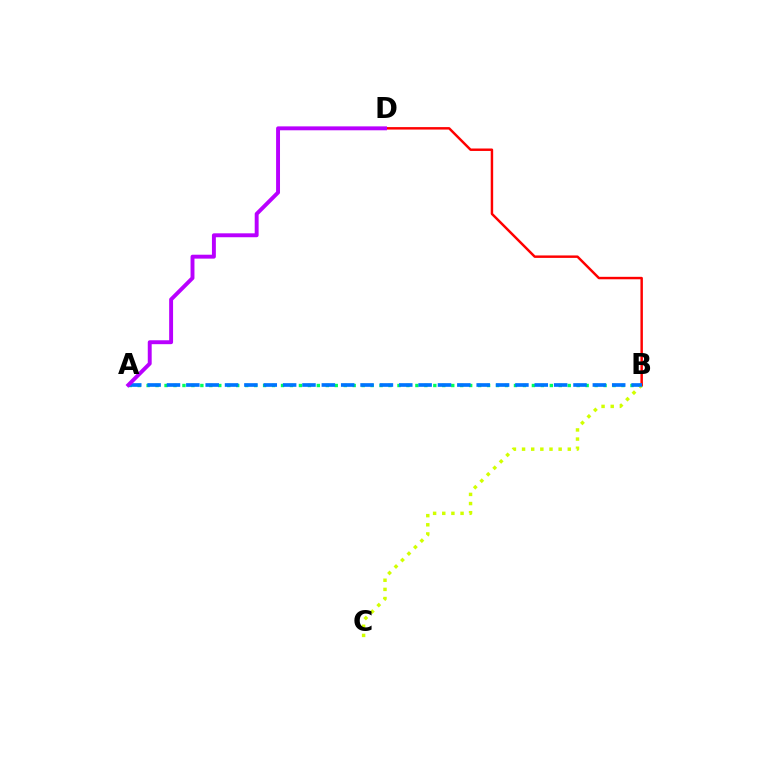{('A', 'B'): [{'color': '#00ff5c', 'line_style': 'dotted', 'thickness': 2.43}, {'color': '#0074ff', 'line_style': 'dashed', 'thickness': 2.63}], ('B', 'C'): [{'color': '#d1ff00', 'line_style': 'dotted', 'thickness': 2.49}], ('B', 'D'): [{'color': '#ff0000', 'line_style': 'solid', 'thickness': 1.77}], ('A', 'D'): [{'color': '#b900ff', 'line_style': 'solid', 'thickness': 2.82}]}